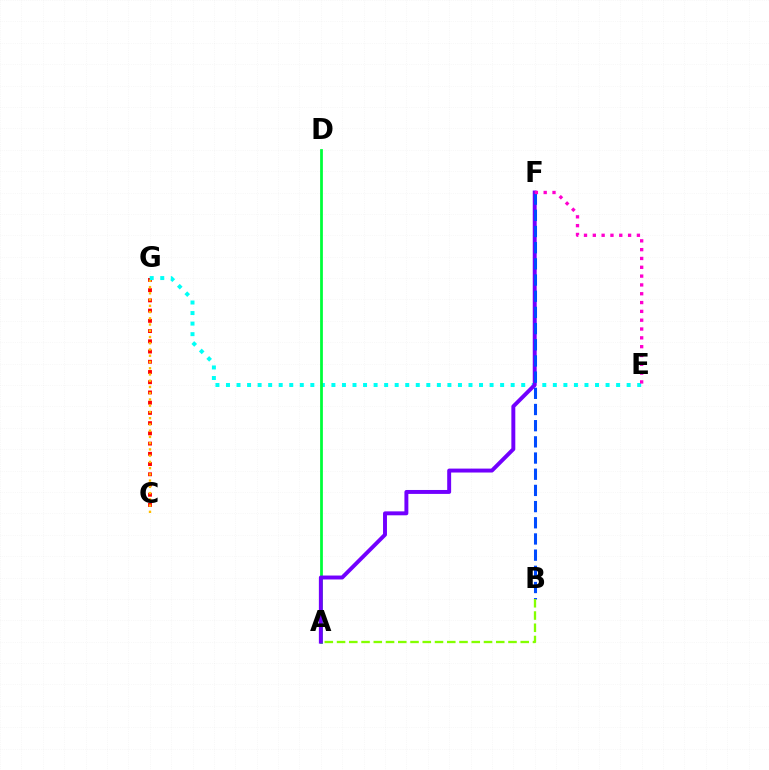{('C', 'G'): [{'color': '#ff0000', 'line_style': 'dotted', 'thickness': 2.78}, {'color': '#ffbd00', 'line_style': 'dotted', 'thickness': 1.7}], ('E', 'G'): [{'color': '#00fff6', 'line_style': 'dotted', 'thickness': 2.86}], ('A', 'D'): [{'color': '#00ff39', 'line_style': 'solid', 'thickness': 1.99}], ('A', 'F'): [{'color': '#7200ff', 'line_style': 'solid', 'thickness': 2.83}], ('B', 'F'): [{'color': '#004bff', 'line_style': 'dashed', 'thickness': 2.2}], ('E', 'F'): [{'color': '#ff00cf', 'line_style': 'dotted', 'thickness': 2.4}], ('A', 'B'): [{'color': '#84ff00', 'line_style': 'dashed', 'thickness': 1.66}]}